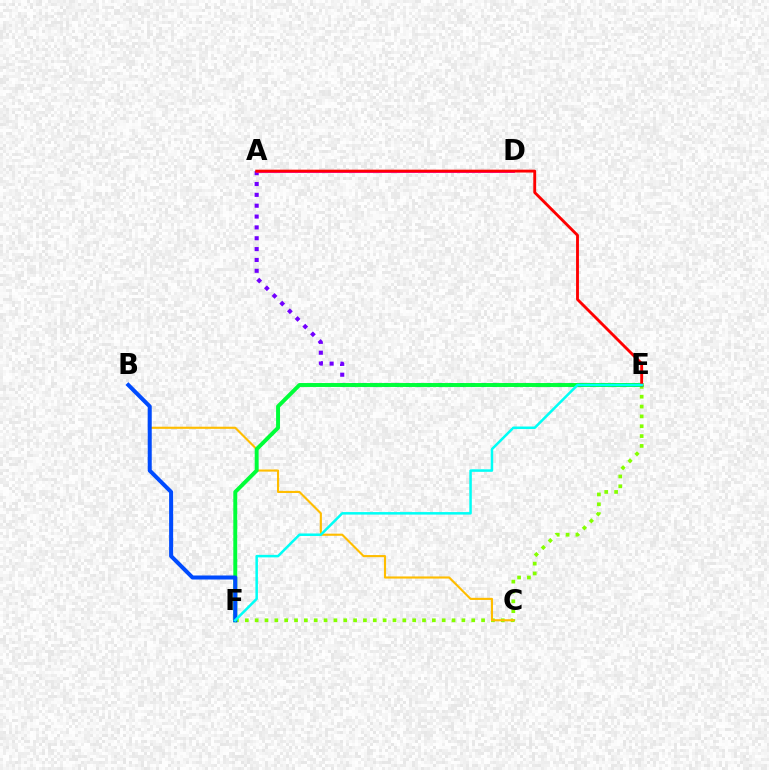{('A', 'E'): [{'color': '#7200ff', 'line_style': 'dotted', 'thickness': 2.95}, {'color': '#ff0000', 'line_style': 'solid', 'thickness': 2.06}], ('E', 'F'): [{'color': '#84ff00', 'line_style': 'dotted', 'thickness': 2.67}, {'color': '#00ff39', 'line_style': 'solid', 'thickness': 2.83}, {'color': '#00fff6', 'line_style': 'solid', 'thickness': 1.81}], ('A', 'D'): [{'color': '#ff00cf', 'line_style': 'solid', 'thickness': 2.04}], ('B', 'C'): [{'color': '#ffbd00', 'line_style': 'solid', 'thickness': 1.53}], ('B', 'F'): [{'color': '#004bff', 'line_style': 'solid', 'thickness': 2.9}]}